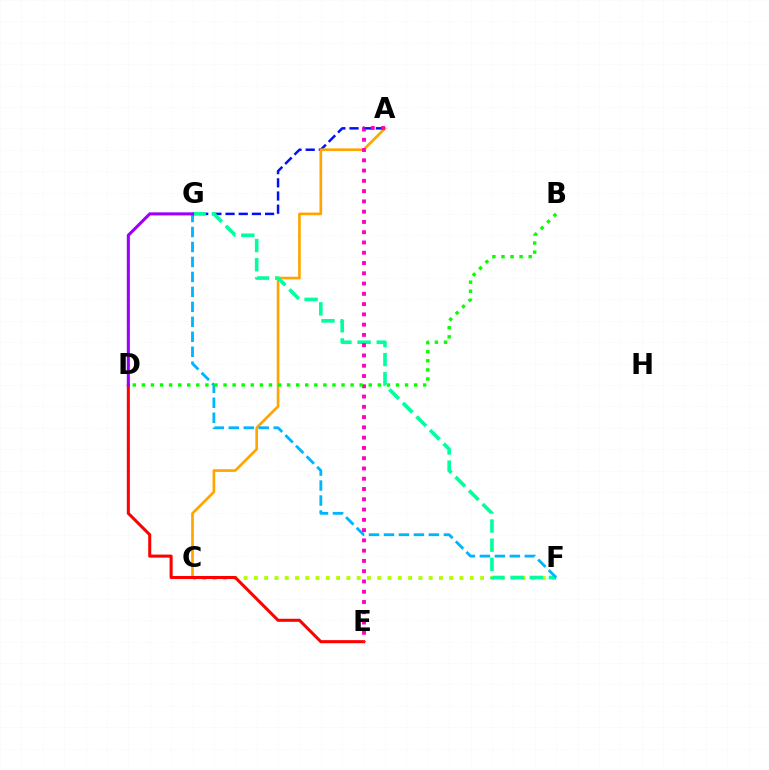{('A', 'G'): [{'color': '#0010ff', 'line_style': 'dashed', 'thickness': 1.79}], ('C', 'F'): [{'color': '#b3ff00', 'line_style': 'dotted', 'thickness': 2.79}], ('A', 'C'): [{'color': '#ffa500', 'line_style': 'solid', 'thickness': 1.92}], ('F', 'G'): [{'color': '#00ff9d', 'line_style': 'dashed', 'thickness': 2.6}, {'color': '#00b5ff', 'line_style': 'dashed', 'thickness': 2.03}], ('D', 'E'): [{'color': '#ff0000', 'line_style': 'solid', 'thickness': 2.19}], ('A', 'E'): [{'color': '#ff00bd', 'line_style': 'dotted', 'thickness': 2.79}], ('D', 'G'): [{'color': '#9b00ff', 'line_style': 'solid', 'thickness': 2.2}], ('B', 'D'): [{'color': '#08ff00', 'line_style': 'dotted', 'thickness': 2.47}]}